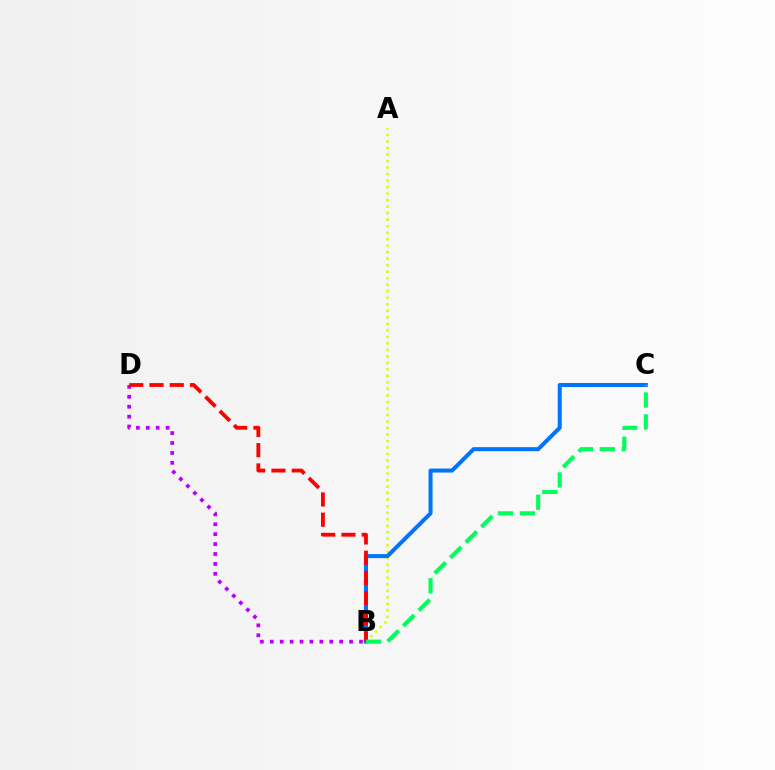{('B', 'D'): [{'color': '#b900ff', 'line_style': 'dotted', 'thickness': 2.69}, {'color': '#ff0000', 'line_style': 'dashed', 'thickness': 2.75}], ('A', 'B'): [{'color': '#d1ff00', 'line_style': 'dotted', 'thickness': 1.77}], ('B', 'C'): [{'color': '#0074ff', 'line_style': 'solid', 'thickness': 2.89}, {'color': '#00ff5c', 'line_style': 'dashed', 'thickness': 2.98}]}